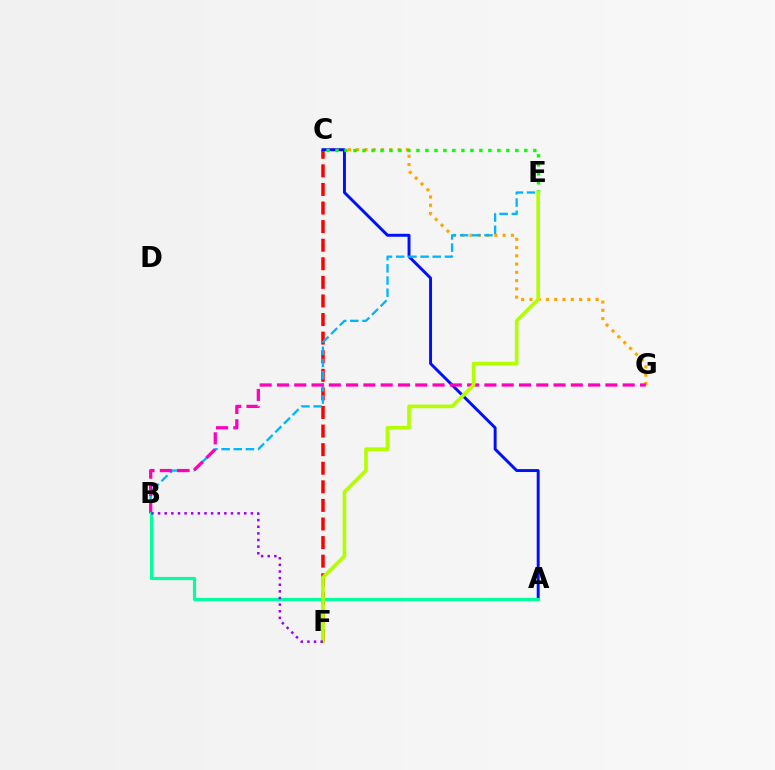{('C', 'F'): [{'color': '#ff0000', 'line_style': 'dashed', 'thickness': 2.53}], ('C', 'G'): [{'color': '#ffa500', 'line_style': 'dotted', 'thickness': 2.25}], ('A', 'C'): [{'color': '#0010ff', 'line_style': 'solid', 'thickness': 2.12}], ('B', 'E'): [{'color': '#00b5ff', 'line_style': 'dashed', 'thickness': 1.66}], ('C', 'E'): [{'color': '#08ff00', 'line_style': 'dotted', 'thickness': 2.44}], ('B', 'G'): [{'color': '#ff00bd', 'line_style': 'dashed', 'thickness': 2.35}], ('A', 'B'): [{'color': '#00ff9d', 'line_style': 'solid', 'thickness': 2.27}], ('E', 'F'): [{'color': '#b3ff00', 'line_style': 'solid', 'thickness': 2.63}], ('B', 'F'): [{'color': '#9b00ff', 'line_style': 'dotted', 'thickness': 1.8}]}